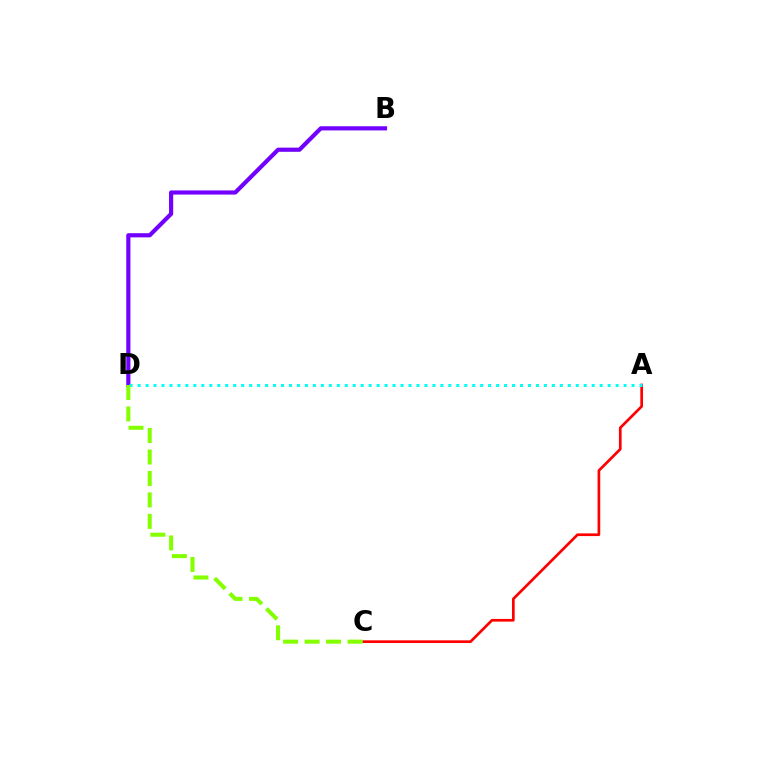{('A', 'C'): [{'color': '#ff0000', 'line_style': 'solid', 'thickness': 1.94}], ('B', 'D'): [{'color': '#7200ff', 'line_style': 'solid', 'thickness': 3.0}], ('A', 'D'): [{'color': '#00fff6', 'line_style': 'dotted', 'thickness': 2.16}], ('C', 'D'): [{'color': '#84ff00', 'line_style': 'dashed', 'thickness': 2.92}]}